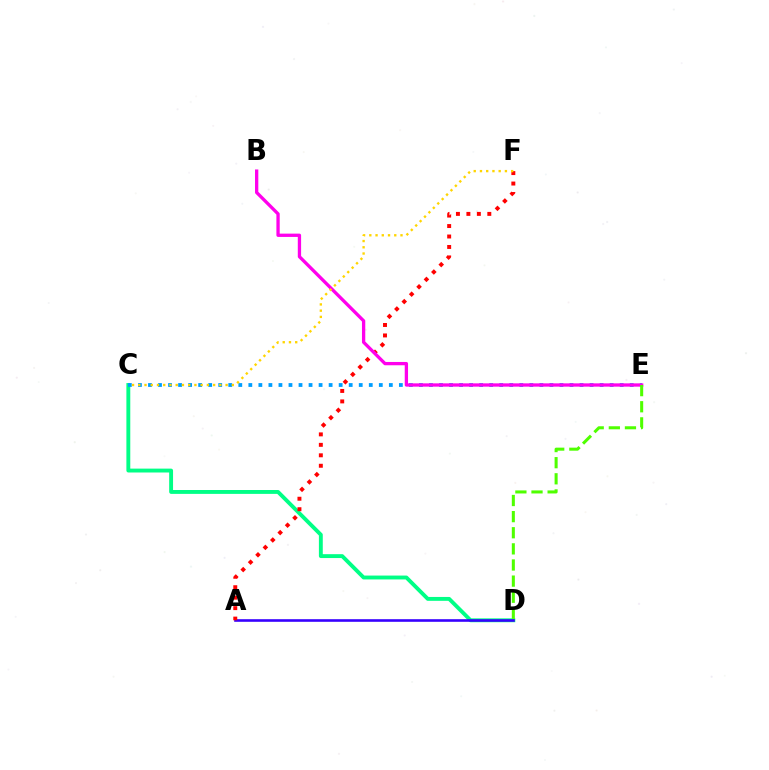{('C', 'D'): [{'color': '#00ff86', 'line_style': 'solid', 'thickness': 2.79}], ('A', 'D'): [{'color': '#3700ff', 'line_style': 'solid', 'thickness': 1.88}], ('A', 'F'): [{'color': '#ff0000', 'line_style': 'dotted', 'thickness': 2.84}], ('C', 'E'): [{'color': '#009eff', 'line_style': 'dotted', 'thickness': 2.73}], ('B', 'E'): [{'color': '#ff00ed', 'line_style': 'solid', 'thickness': 2.38}], ('C', 'F'): [{'color': '#ffd500', 'line_style': 'dotted', 'thickness': 1.69}], ('D', 'E'): [{'color': '#4fff00', 'line_style': 'dashed', 'thickness': 2.19}]}